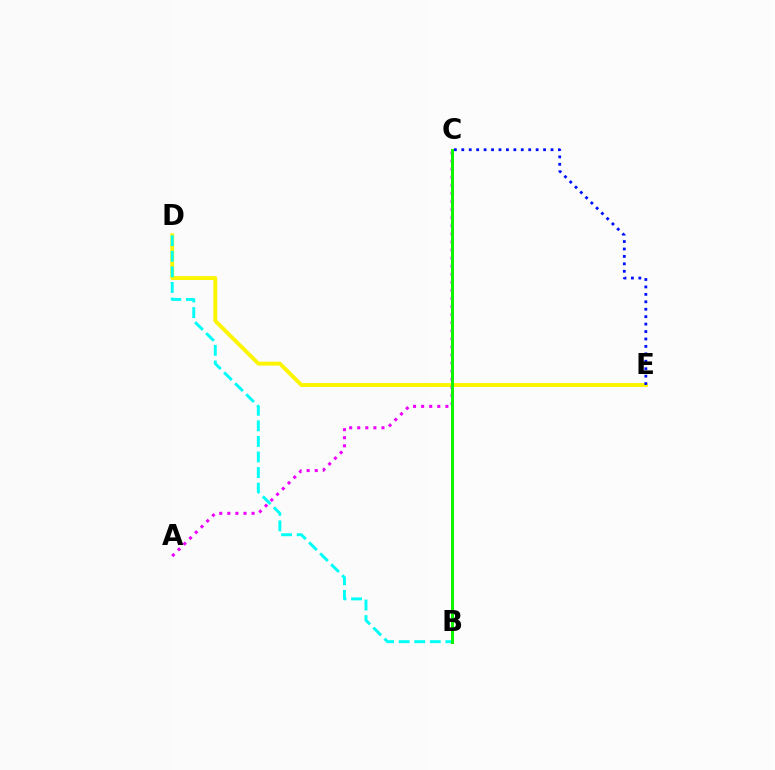{('D', 'E'): [{'color': '#fcf500', 'line_style': 'solid', 'thickness': 2.81}], ('C', 'E'): [{'color': '#0010ff', 'line_style': 'dotted', 'thickness': 2.02}], ('B', 'C'): [{'color': '#ff0000', 'line_style': 'solid', 'thickness': 2.16}, {'color': '#08ff00', 'line_style': 'solid', 'thickness': 2.06}], ('A', 'C'): [{'color': '#ee00ff', 'line_style': 'dotted', 'thickness': 2.2}], ('B', 'D'): [{'color': '#00fff6', 'line_style': 'dashed', 'thickness': 2.12}]}